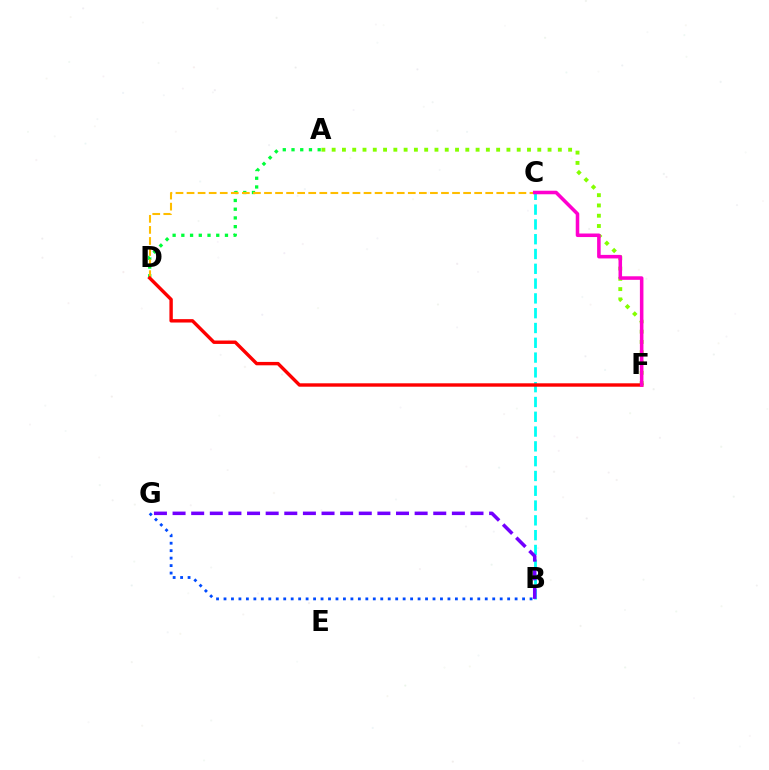{('B', 'G'): [{'color': '#004bff', 'line_style': 'dotted', 'thickness': 2.03}, {'color': '#7200ff', 'line_style': 'dashed', 'thickness': 2.53}], ('A', 'D'): [{'color': '#00ff39', 'line_style': 'dotted', 'thickness': 2.37}], ('A', 'F'): [{'color': '#84ff00', 'line_style': 'dotted', 'thickness': 2.79}], ('C', 'D'): [{'color': '#ffbd00', 'line_style': 'dashed', 'thickness': 1.5}], ('B', 'C'): [{'color': '#00fff6', 'line_style': 'dashed', 'thickness': 2.01}], ('D', 'F'): [{'color': '#ff0000', 'line_style': 'solid', 'thickness': 2.44}], ('C', 'F'): [{'color': '#ff00cf', 'line_style': 'solid', 'thickness': 2.55}]}